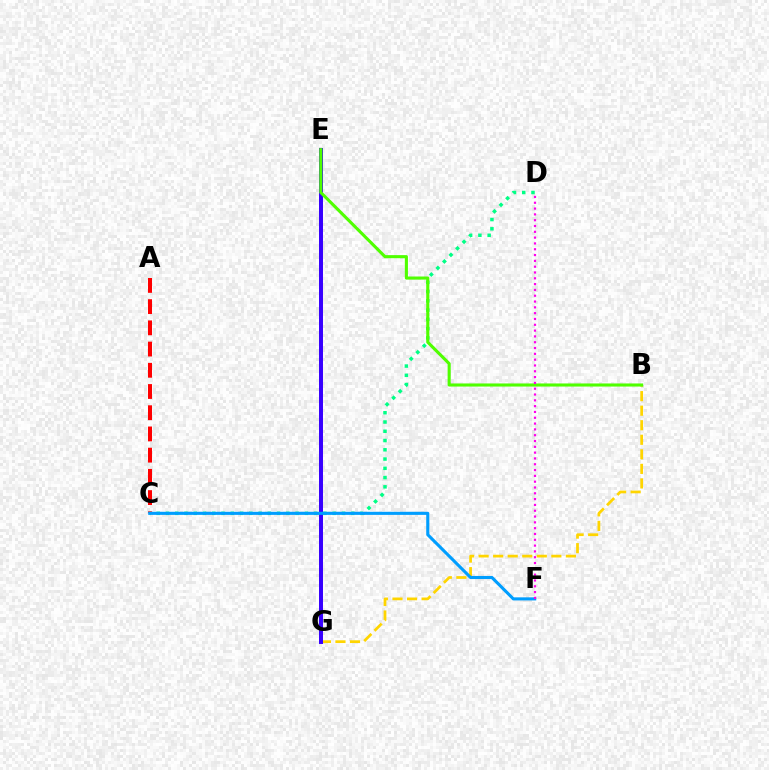{('B', 'G'): [{'color': '#ffd500', 'line_style': 'dashed', 'thickness': 1.98}], ('C', 'D'): [{'color': '#00ff86', 'line_style': 'dotted', 'thickness': 2.52}], ('A', 'C'): [{'color': '#ff0000', 'line_style': 'dashed', 'thickness': 2.88}], ('E', 'G'): [{'color': '#3700ff', 'line_style': 'solid', 'thickness': 2.87}], ('C', 'F'): [{'color': '#009eff', 'line_style': 'solid', 'thickness': 2.23}], ('B', 'E'): [{'color': '#4fff00', 'line_style': 'solid', 'thickness': 2.23}], ('D', 'F'): [{'color': '#ff00ed', 'line_style': 'dotted', 'thickness': 1.58}]}